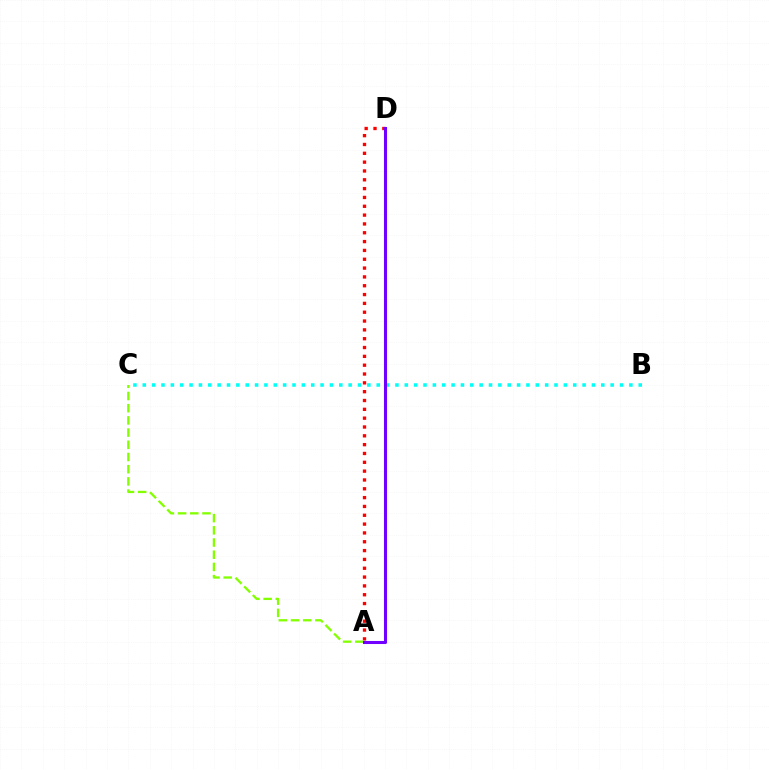{('A', 'D'): [{'color': '#ff0000', 'line_style': 'dotted', 'thickness': 2.4}, {'color': '#7200ff', 'line_style': 'solid', 'thickness': 2.19}], ('A', 'C'): [{'color': '#84ff00', 'line_style': 'dashed', 'thickness': 1.66}], ('B', 'C'): [{'color': '#00fff6', 'line_style': 'dotted', 'thickness': 2.54}]}